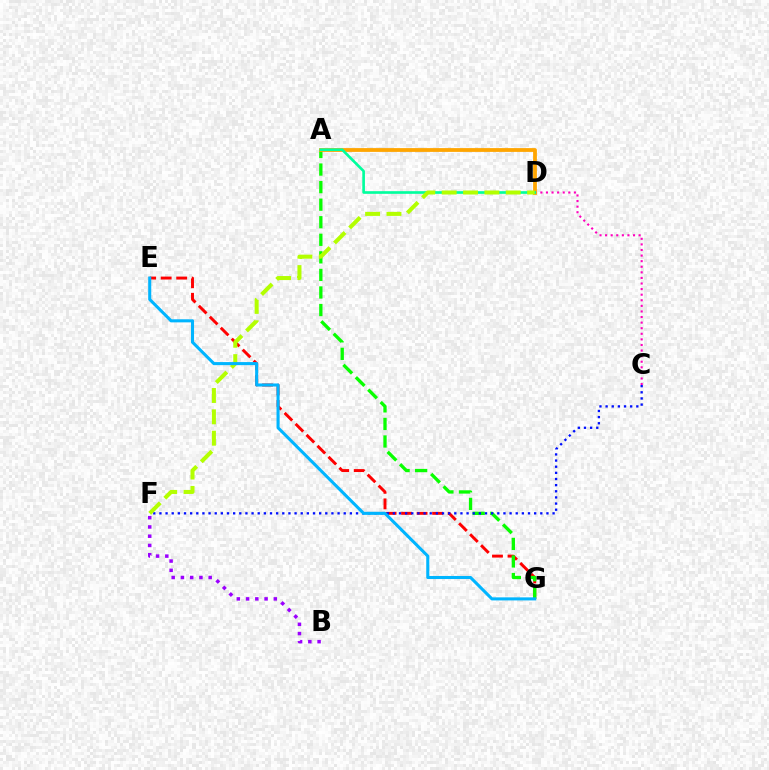{('C', 'D'): [{'color': '#ff00bd', 'line_style': 'dotted', 'thickness': 1.52}], ('E', 'G'): [{'color': '#ff0000', 'line_style': 'dashed', 'thickness': 2.11}, {'color': '#00b5ff', 'line_style': 'solid', 'thickness': 2.2}], ('A', 'G'): [{'color': '#08ff00', 'line_style': 'dashed', 'thickness': 2.39}], ('A', 'D'): [{'color': '#ffa500', 'line_style': 'solid', 'thickness': 2.73}, {'color': '#00ff9d', 'line_style': 'solid', 'thickness': 1.91}], ('C', 'F'): [{'color': '#0010ff', 'line_style': 'dotted', 'thickness': 1.67}], ('D', 'F'): [{'color': '#b3ff00', 'line_style': 'dashed', 'thickness': 2.9}], ('B', 'F'): [{'color': '#9b00ff', 'line_style': 'dotted', 'thickness': 2.51}]}